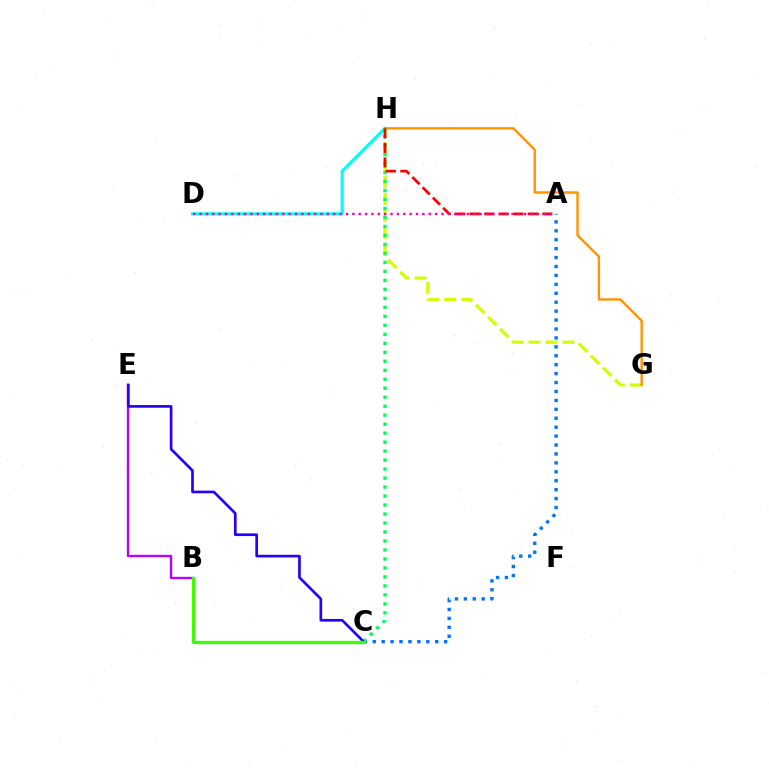{('G', 'H'): [{'color': '#d1ff00', 'line_style': 'dashed', 'thickness': 2.31}, {'color': '#ff9400', 'line_style': 'solid', 'thickness': 1.72}], ('D', 'H'): [{'color': '#00fff6', 'line_style': 'solid', 'thickness': 2.29}], ('B', 'E'): [{'color': '#b900ff', 'line_style': 'solid', 'thickness': 1.71}], ('A', 'C'): [{'color': '#0074ff', 'line_style': 'dotted', 'thickness': 2.43}], ('C', 'H'): [{'color': '#00ff5c', 'line_style': 'dotted', 'thickness': 2.44}], ('C', 'E'): [{'color': '#2500ff', 'line_style': 'solid', 'thickness': 1.93}], ('A', 'H'): [{'color': '#ff0000', 'line_style': 'dashed', 'thickness': 1.97}], ('A', 'D'): [{'color': '#ff00ac', 'line_style': 'dotted', 'thickness': 1.73}], ('B', 'C'): [{'color': '#3dff00', 'line_style': 'solid', 'thickness': 2.37}]}